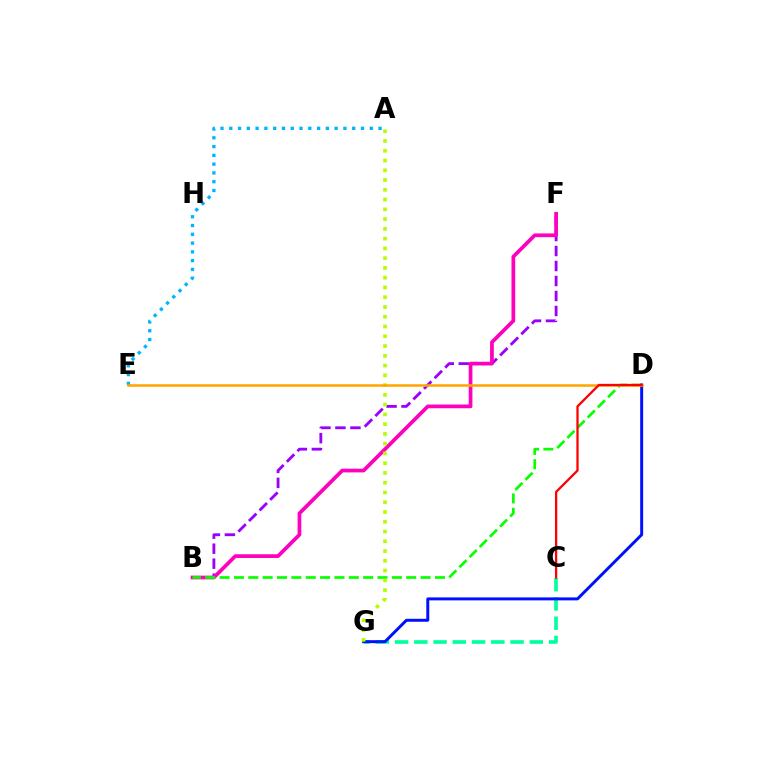{('A', 'E'): [{'color': '#00b5ff', 'line_style': 'dotted', 'thickness': 2.39}], ('C', 'G'): [{'color': '#00ff9d', 'line_style': 'dashed', 'thickness': 2.61}], ('B', 'F'): [{'color': '#9b00ff', 'line_style': 'dashed', 'thickness': 2.04}, {'color': '#ff00bd', 'line_style': 'solid', 'thickness': 2.68}], ('B', 'D'): [{'color': '#08ff00', 'line_style': 'dashed', 'thickness': 1.95}], ('D', 'G'): [{'color': '#0010ff', 'line_style': 'solid', 'thickness': 2.13}], ('A', 'G'): [{'color': '#b3ff00', 'line_style': 'dotted', 'thickness': 2.65}], ('D', 'E'): [{'color': '#ffa500', 'line_style': 'solid', 'thickness': 1.82}], ('C', 'D'): [{'color': '#ff0000', 'line_style': 'solid', 'thickness': 1.64}]}